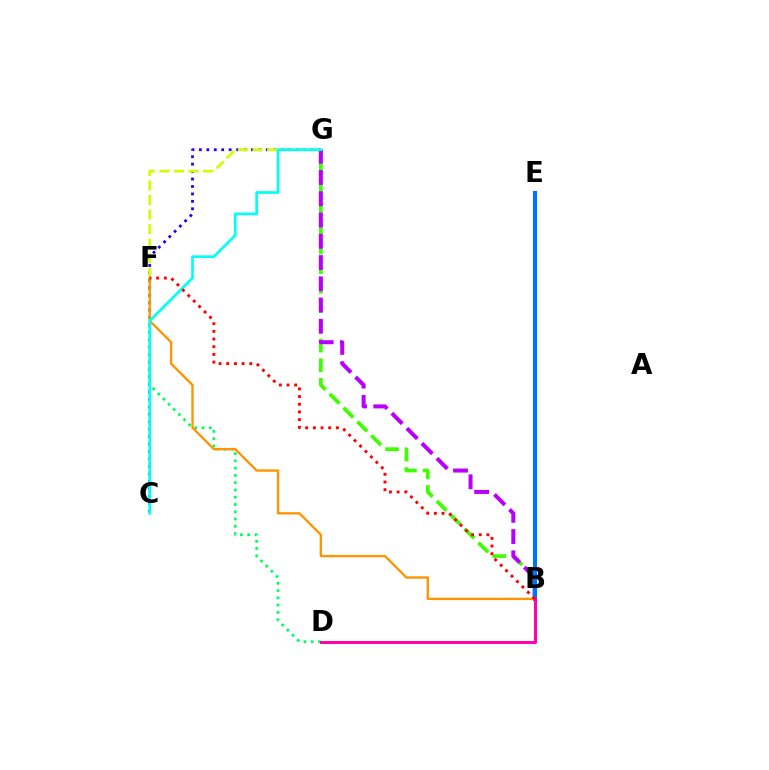{('C', 'G'): [{'color': '#2500ff', 'line_style': 'dotted', 'thickness': 2.02}, {'color': '#00fff6', 'line_style': 'solid', 'thickness': 1.93}], ('F', 'G'): [{'color': '#d1ff00', 'line_style': 'dashed', 'thickness': 1.98}], ('B', 'G'): [{'color': '#3dff00', 'line_style': 'dashed', 'thickness': 2.66}, {'color': '#b900ff', 'line_style': 'dashed', 'thickness': 2.89}], ('B', 'E'): [{'color': '#0074ff', 'line_style': 'solid', 'thickness': 2.97}], ('D', 'F'): [{'color': '#00ff5c', 'line_style': 'dotted', 'thickness': 1.98}], ('B', 'F'): [{'color': '#ff9400', 'line_style': 'solid', 'thickness': 1.68}, {'color': '#ff0000', 'line_style': 'dotted', 'thickness': 2.09}], ('B', 'D'): [{'color': '#ff00ac', 'line_style': 'solid', 'thickness': 2.13}]}